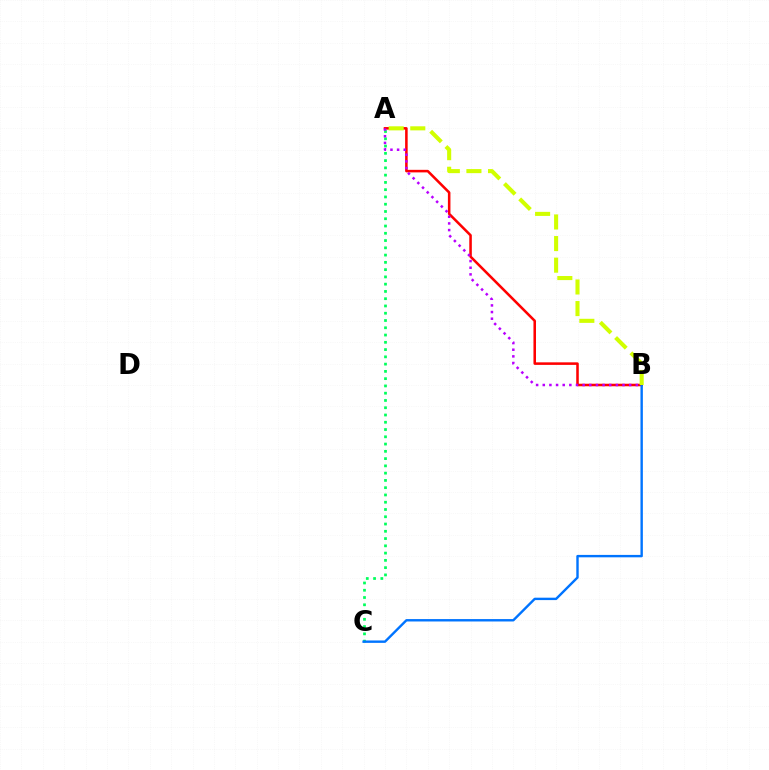{('A', 'C'): [{'color': '#00ff5c', 'line_style': 'dotted', 'thickness': 1.97}], ('A', 'B'): [{'color': '#ff0000', 'line_style': 'solid', 'thickness': 1.83}, {'color': '#d1ff00', 'line_style': 'dashed', 'thickness': 2.93}, {'color': '#b900ff', 'line_style': 'dotted', 'thickness': 1.81}], ('B', 'C'): [{'color': '#0074ff', 'line_style': 'solid', 'thickness': 1.73}]}